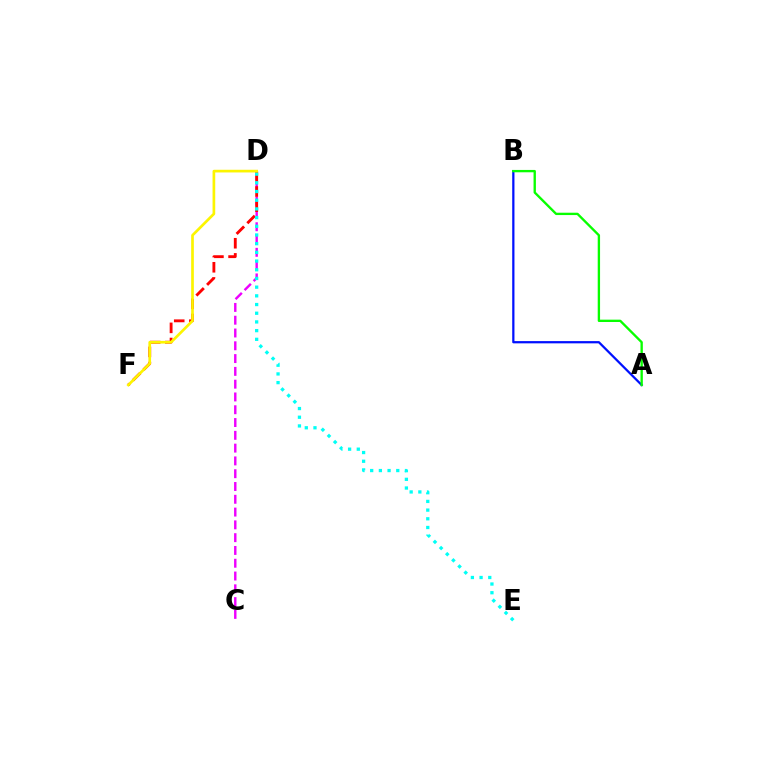{('C', 'D'): [{'color': '#ee00ff', 'line_style': 'dashed', 'thickness': 1.74}], ('D', 'F'): [{'color': '#ff0000', 'line_style': 'dashed', 'thickness': 2.06}, {'color': '#fcf500', 'line_style': 'solid', 'thickness': 1.93}], ('A', 'B'): [{'color': '#0010ff', 'line_style': 'solid', 'thickness': 1.62}, {'color': '#08ff00', 'line_style': 'solid', 'thickness': 1.69}], ('D', 'E'): [{'color': '#00fff6', 'line_style': 'dotted', 'thickness': 2.36}]}